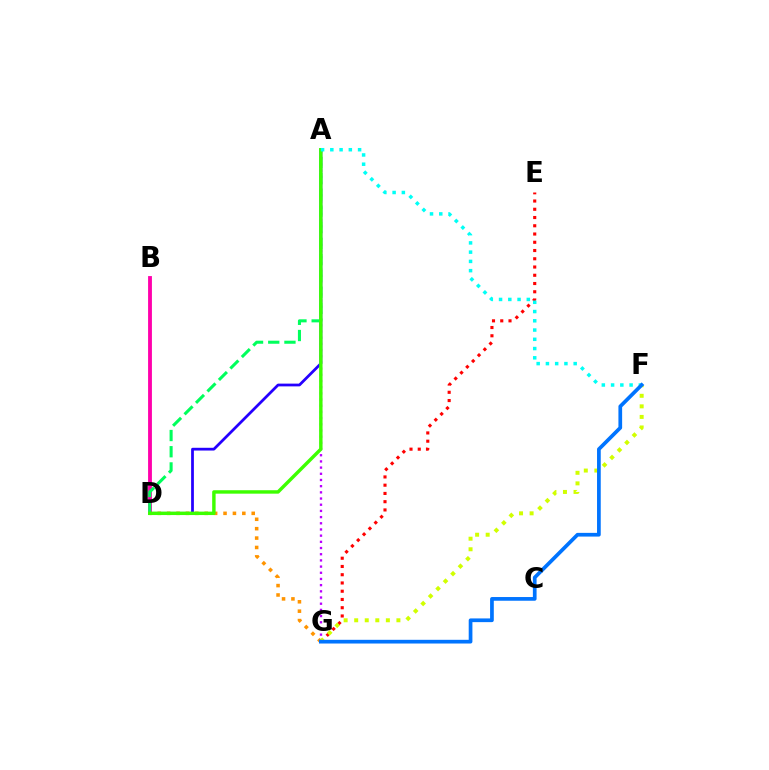{('A', 'G'): [{'color': '#b900ff', 'line_style': 'dotted', 'thickness': 1.68}], ('B', 'D'): [{'color': '#ff00ac', 'line_style': 'solid', 'thickness': 2.76}], ('D', 'G'): [{'color': '#ff9400', 'line_style': 'dotted', 'thickness': 2.55}], ('A', 'D'): [{'color': '#2500ff', 'line_style': 'solid', 'thickness': 1.98}, {'color': '#00ff5c', 'line_style': 'dashed', 'thickness': 2.2}, {'color': '#3dff00', 'line_style': 'solid', 'thickness': 2.47}], ('E', 'G'): [{'color': '#ff0000', 'line_style': 'dotted', 'thickness': 2.24}], ('F', 'G'): [{'color': '#d1ff00', 'line_style': 'dotted', 'thickness': 2.87}, {'color': '#0074ff', 'line_style': 'solid', 'thickness': 2.67}], ('A', 'F'): [{'color': '#00fff6', 'line_style': 'dotted', 'thickness': 2.51}]}